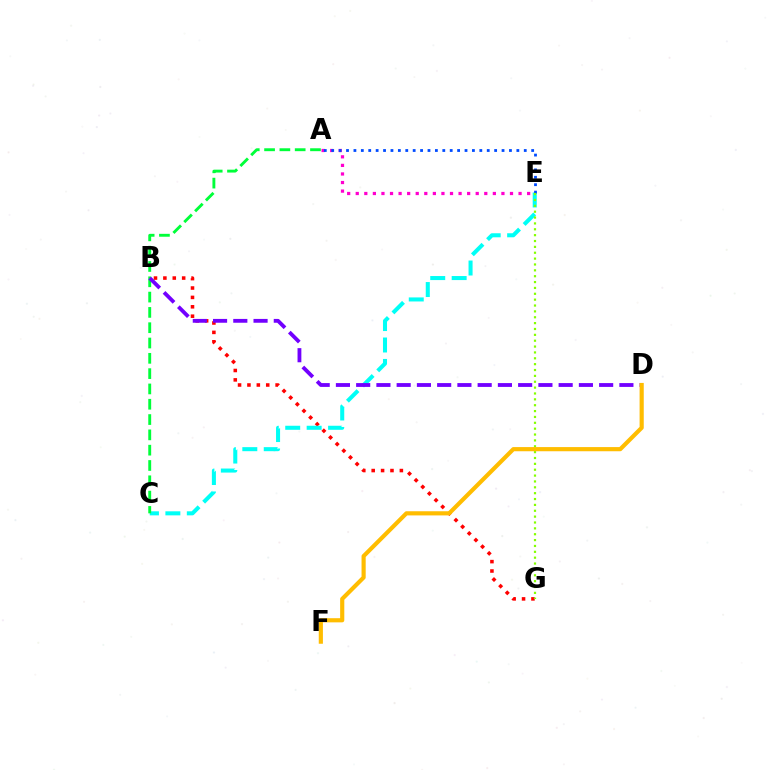{('B', 'G'): [{'color': '#ff0000', 'line_style': 'dotted', 'thickness': 2.55}], ('C', 'E'): [{'color': '#00fff6', 'line_style': 'dashed', 'thickness': 2.91}], ('A', 'C'): [{'color': '#00ff39', 'line_style': 'dashed', 'thickness': 2.08}], ('B', 'D'): [{'color': '#7200ff', 'line_style': 'dashed', 'thickness': 2.75}], ('A', 'E'): [{'color': '#ff00cf', 'line_style': 'dotted', 'thickness': 2.33}, {'color': '#004bff', 'line_style': 'dotted', 'thickness': 2.01}], ('E', 'G'): [{'color': '#84ff00', 'line_style': 'dotted', 'thickness': 1.59}], ('D', 'F'): [{'color': '#ffbd00', 'line_style': 'solid', 'thickness': 2.99}]}